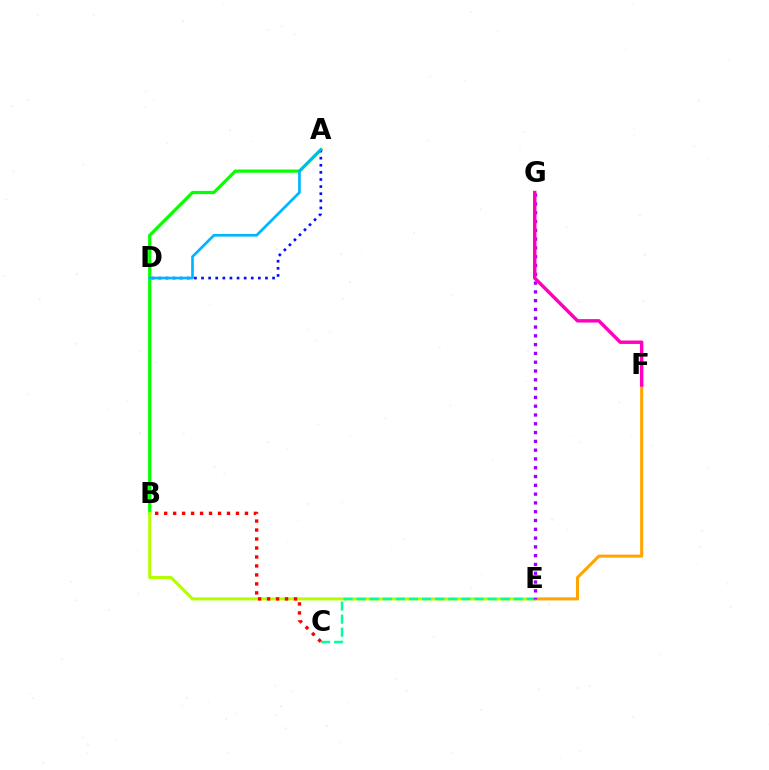{('E', 'F'): [{'color': '#ffa500', 'line_style': 'solid', 'thickness': 2.2}], ('A', 'B'): [{'color': '#08ff00', 'line_style': 'solid', 'thickness': 2.32}], ('B', 'E'): [{'color': '#b3ff00', 'line_style': 'solid', 'thickness': 2.2}], ('A', 'D'): [{'color': '#0010ff', 'line_style': 'dotted', 'thickness': 1.93}, {'color': '#00b5ff', 'line_style': 'solid', 'thickness': 1.93}], ('B', 'C'): [{'color': '#ff0000', 'line_style': 'dotted', 'thickness': 2.44}], ('C', 'E'): [{'color': '#00ff9d', 'line_style': 'dashed', 'thickness': 1.78}], ('E', 'G'): [{'color': '#9b00ff', 'line_style': 'dotted', 'thickness': 2.39}], ('F', 'G'): [{'color': '#ff00bd', 'line_style': 'solid', 'thickness': 2.47}]}